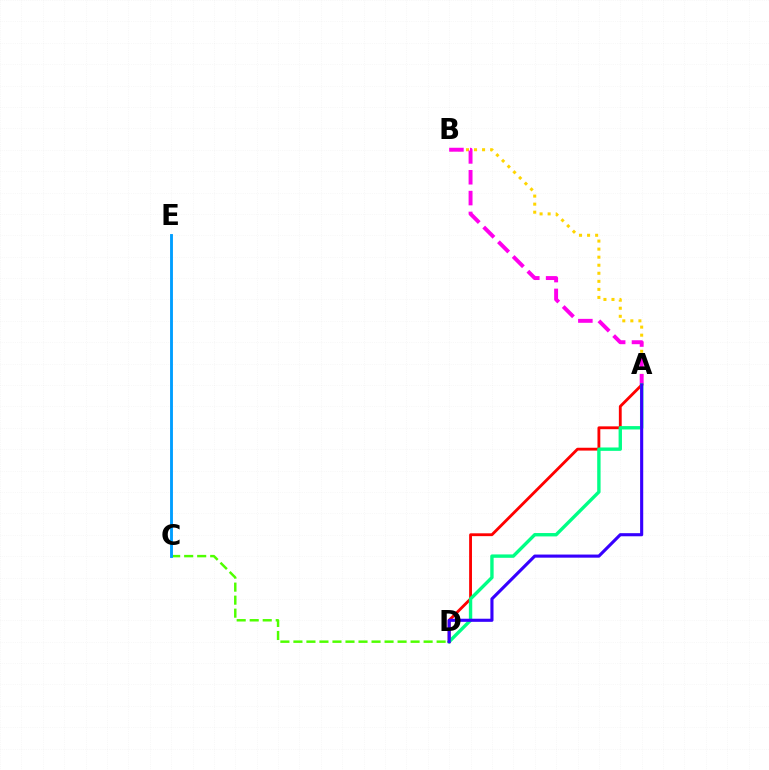{('A', 'D'): [{'color': '#ff0000', 'line_style': 'solid', 'thickness': 2.04}, {'color': '#00ff86', 'line_style': 'solid', 'thickness': 2.43}, {'color': '#3700ff', 'line_style': 'solid', 'thickness': 2.24}], ('A', 'B'): [{'color': '#ffd500', 'line_style': 'dotted', 'thickness': 2.19}, {'color': '#ff00ed', 'line_style': 'dashed', 'thickness': 2.83}], ('C', 'D'): [{'color': '#4fff00', 'line_style': 'dashed', 'thickness': 1.77}], ('C', 'E'): [{'color': '#009eff', 'line_style': 'solid', 'thickness': 2.07}]}